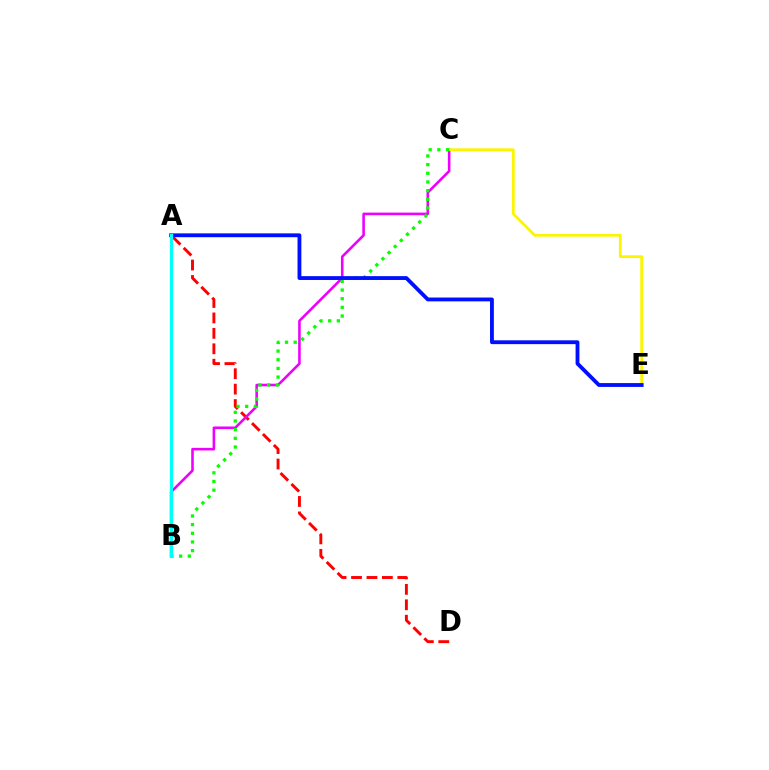{('A', 'D'): [{'color': '#ff0000', 'line_style': 'dashed', 'thickness': 2.1}], ('B', 'C'): [{'color': '#ee00ff', 'line_style': 'solid', 'thickness': 1.86}, {'color': '#08ff00', 'line_style': 'dotted', 'thickness': 2.36}], ('C', 'E'): [{'color': '#fcf500', 'line_style': 'solid', 'thickness': 1.98}], ('A', 'E'): [{'color': '#0010ff', 'line_style': 'solid', 'thickness': 2.76}], ('A', 'B'): [{'color': '#00fff6', 'line_style': 'solid', 'thickness': 2.31}]}